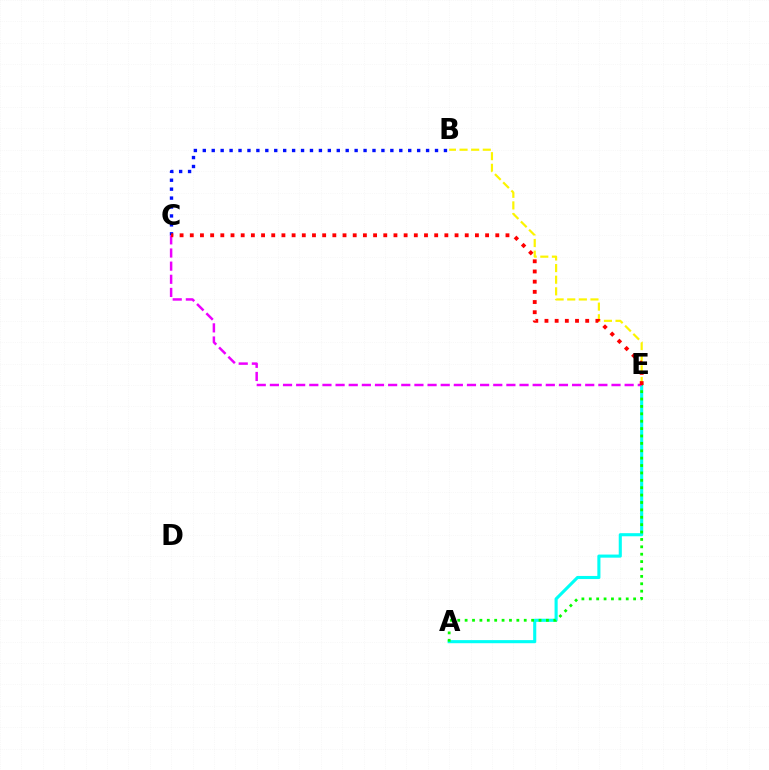{('A', 'E'): [{'color': '#00fff6', 'line_style': 'solid', 'thickness': 2.23}, {'color': '#08ff00', 'line_style': 'dotted', 'thickness': 2.01}], ('B', 'C'): [{'color': '#0010ff', 'line_style': 'dotted', 'thickness': 2.43}], ('B', 'E'): [{'color': '#fcf500', 'line_style': 'dashed', 'thickness': 1.58}], ('C', 'E'): [{'color': '#ee00ff', 'line_style': 'dashed', 'thickness': 1.78}, {'color': '#ff0000', 'line_style': 'dotted', 'thickness': 2.77}]}